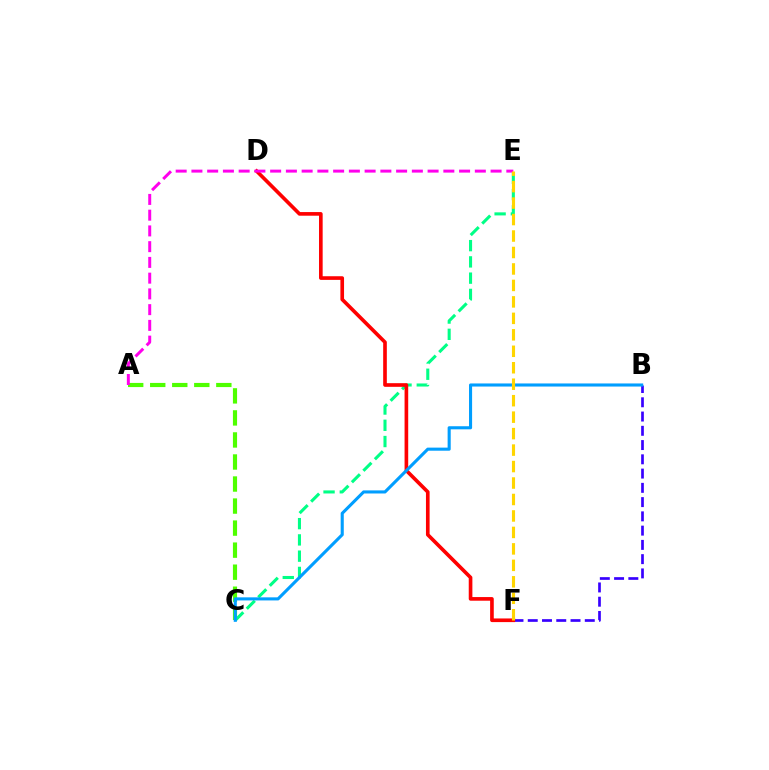{('A', 'C'): [{'color': '#4fff00', 'line_style': 'dashed', 'thickness': 2.99}], ('C', 'E'): [{'color': '#00ff86', 'line_style': 'dashed', 'thickness': 2.21}], ('B', 'F'): [{'color': '#3700ff', 'line_style': 'dashed', 'thickness': 1.94}], ('D', 'F'): [{'color': '#ff0000', 'line_style': 'solid', 'thickness': 2.62}], ('B', 'C'): [{'color': '#009eff', 'line_style': 'solid', 'thickness': 2.23}], ('A', 'E'): [{'color': '#ff00ed', 'line_style': 'dashed', 'thickness': 2.14}], ('E', 'F'): [{'color': '#ffd500', 'line_style': 'dashed', 'thickness': 2.24}]}